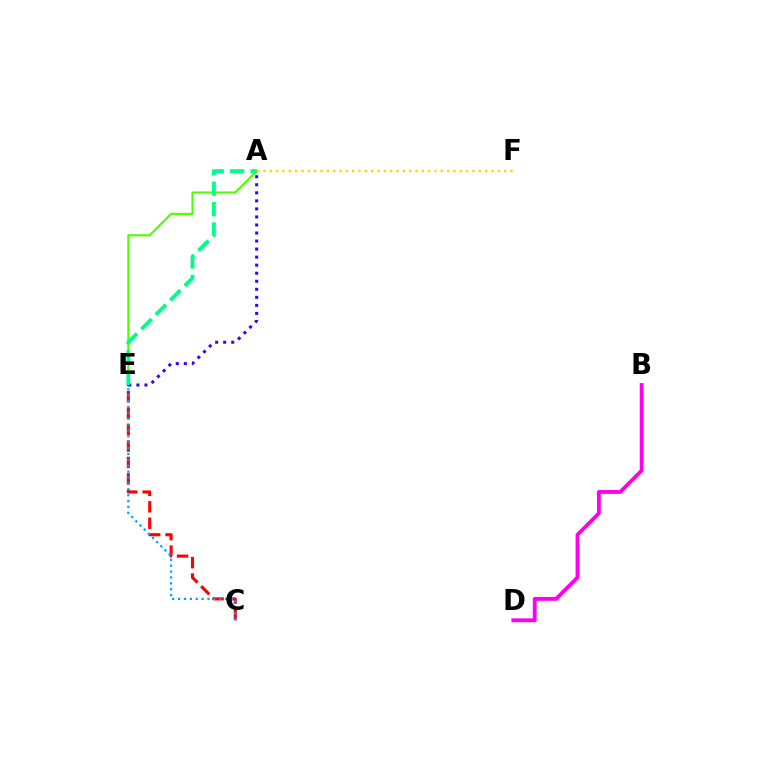{('A', 'E'): [{'color': '#4fff00', 'line_style': 'solid', 'thickness': 1.53}, {'color': '#3700ff', 'line_style': 'dotted', 'thickness': 2.18}, {'color': '#00ff86', 'line_style': 'dashed', 'thickness': 2.77}], ('C', 'E'): [{'color': '#ff0000', 'line_style': 'dashed', 'thickness': 2.23}, {'color': '#009eff', 'line_style': 'dotted', 'thickness': 1.6}], ('A', 'F'): [{'color': '#ffd500', 'line_style': 'dotted', 'thickness': 1.72}], ('B', 'D'): [{'color': '#ff00ed', 'line_style': 'solid', 'thickness': 2.77}]}